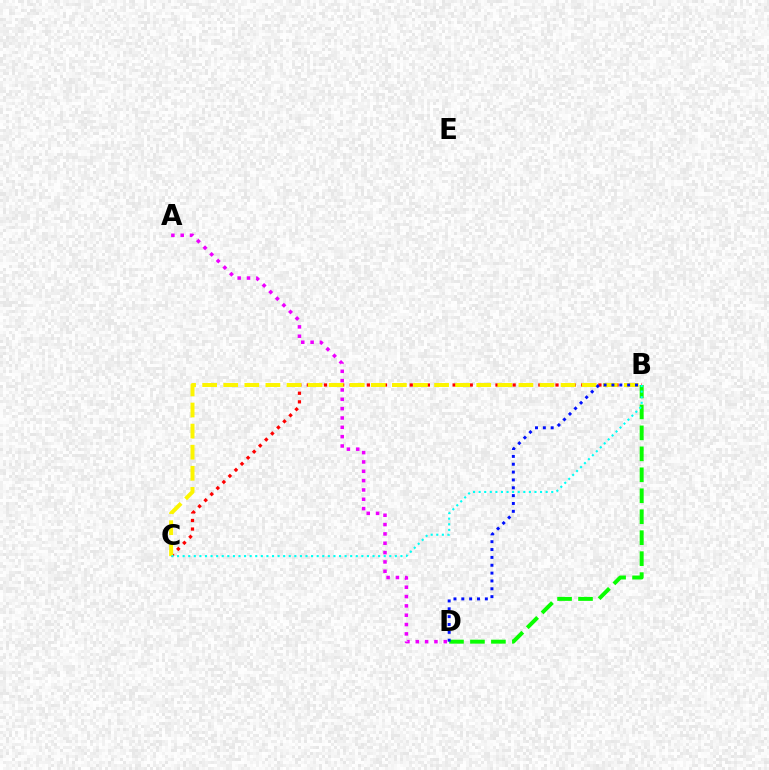{('B', 'C'): [{'color': '#ff0000', 'line_style': 'dotted', 'thickness': 2.33}, {'color': '#fcf500', 'line_style': 'dashed', 'thickness': 2.86}, {'color': '#00fff6', 'line_style': 'dotted', 'thickness': 1.52}], ('B', 'D'): [{'color': '#08ff00', 'line_style': 'dashed', 'thickness': 2.85}, {'color': '#0010ff', 'line_style': 'dotted', 'thickness': 2.13}], ('A', 'D'): [{'color': '#ee00ff', 'line_style': 'dotted', 'thickness': 2.54}]}